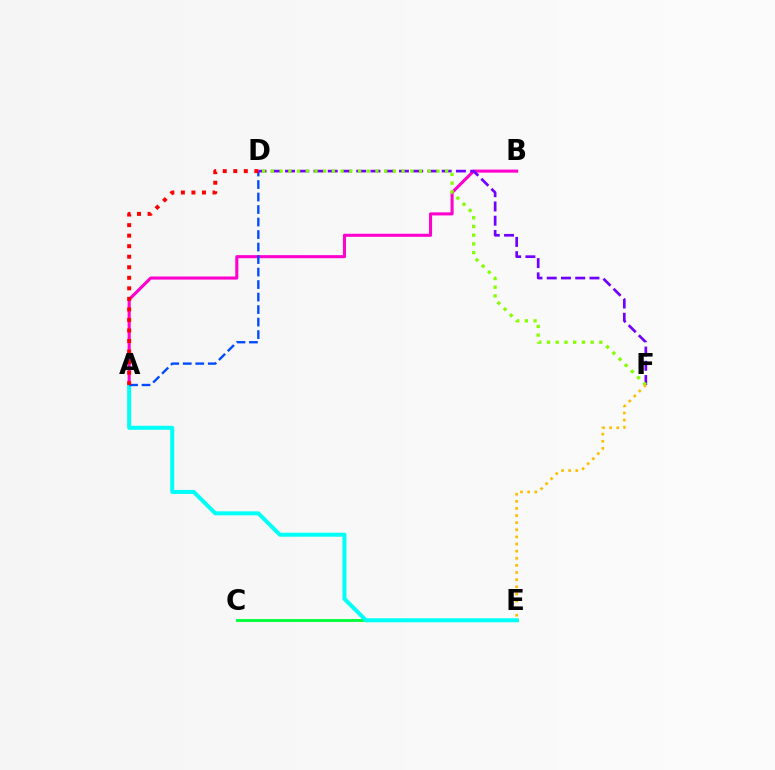{('C', 'E'): [{'color': '#00ff39', 'line_style': 'solid', 'thickness': 2.07}], ('A', 'B'): [{'color': '#ff00cf', 'line_style': 'solid', 'thickness': 2.21}], ('A', 'E'): [{'color': '#00fff6', 'line_style': 'solid', 'thickness': 2.87}], ('A', 'D'): [{'color': '#004bff', 'line_style': 'dashed', 'thickness': 1.7}, {'color': '#ff0000', 'line_style': 'dotted', 'thickness': 2.86}], ('D', 'F'): [{'color': '#7200ff', 'line_style': 'dashed', 'thickness': 1.94}, {'color': '#84ff00', 'line_style': 'dotted', 'thickness': 2.37}], ('E', 'F'): [{'color': '#ffbd00', 'line_style': 'dotted', 'thickness': 1.93}]}